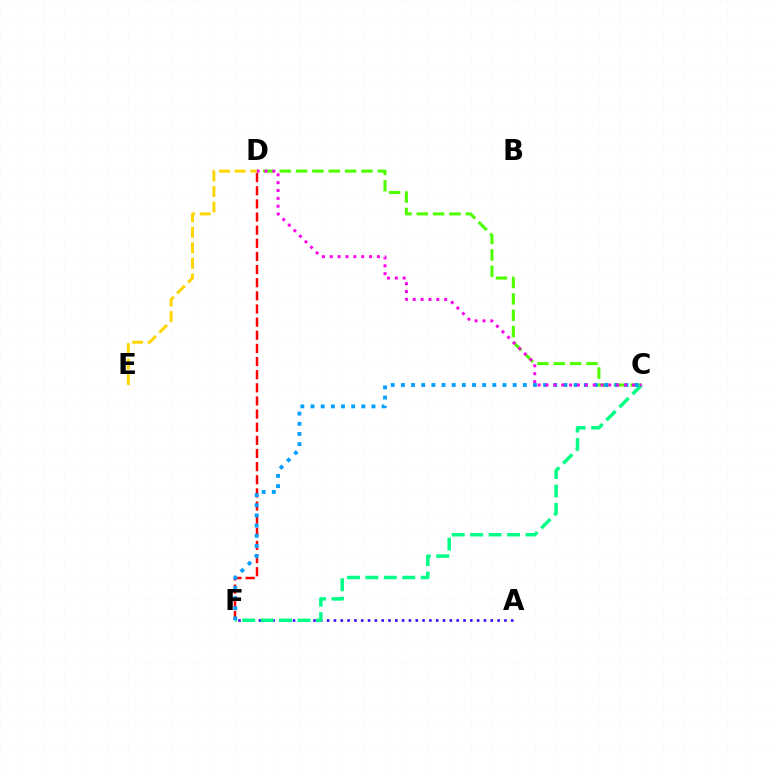{('D', 'F'): [{'color': '#ff0000', 'line_style': 'dashed', 'thickness': 1.78}], ('A', 'F'): [{'color': '#3700ff', 'line_style': 'dotted', 'thickness': 1.85}], ('C', 'D'): [{'color': '#4fff00', 'line_style': 'dashed', 'thickness': 2.22}, {'color': '#ff00ed', 'line_style': 'dotted', 'thickness': 2.14}], ('C', 'F'): [{'color': '#00ff86', 'line_style': 'dashed', 'thickness': 2.51}, {'color': '#009eff', 'line_style': 'dotted', 'thickness': 2.76}], ('D', 'E'): [{'color': '#ffd500', 'line_style': 'dashed', 'thickness': 2.11}]}